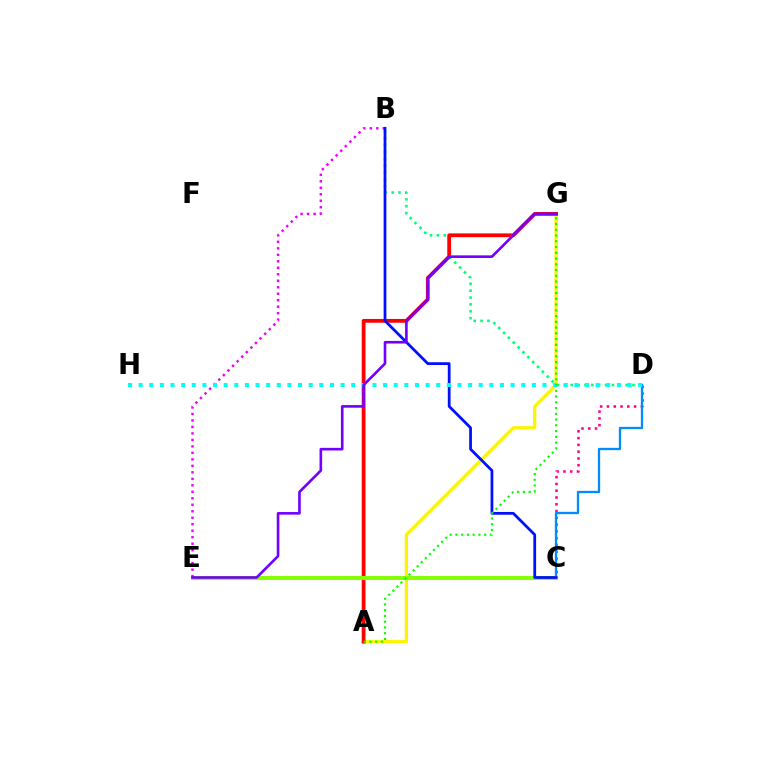{('C', 'D'): [{'color': '#ff0094', 'line_style': 'dotted', 'thickness': 1.84}, {'color': '#008cff', 'line_style': 'solid', 'thickness': 1.65}], ('A', 'G'): [{'color': '#fcf500', 'line_style': 'solid', 'thickness': 2.32}, {'color': '#ff0000', 'line_style': 'solid', 'thickness': 2.72}, {'color': '#08ff00', 'line_style': 'dotted', 'thickness': 1.56}], ('B', 'D'): [{'color': '#00ff74', 'line_style': 'dotted', 'thickness': 1.87}], ('C', 'E'): [{'color': '#ff7c00', 'line_style': 'dotted', 'thickness': 2.72}, {'color': '#84ff00', 'line_style': 'solid', 'thickness': 2.82}], ('B', 'E'): [{'color': '#ee00ff', 'line_style': 'dotted', 'thickness': 1.76}], ('B', 'C'): [{'color': '#0010ff', 'line_style': 'solid', 'thickness': 1.99}], ('D', 'H'): [{'color': '#00fff6', 'line_style': 'dotted', 'thickness': 2.89}], ('E', 'G'): [{'color': '#7200ff', 'line_style': 'solid', 'thickness': 1.89}]}